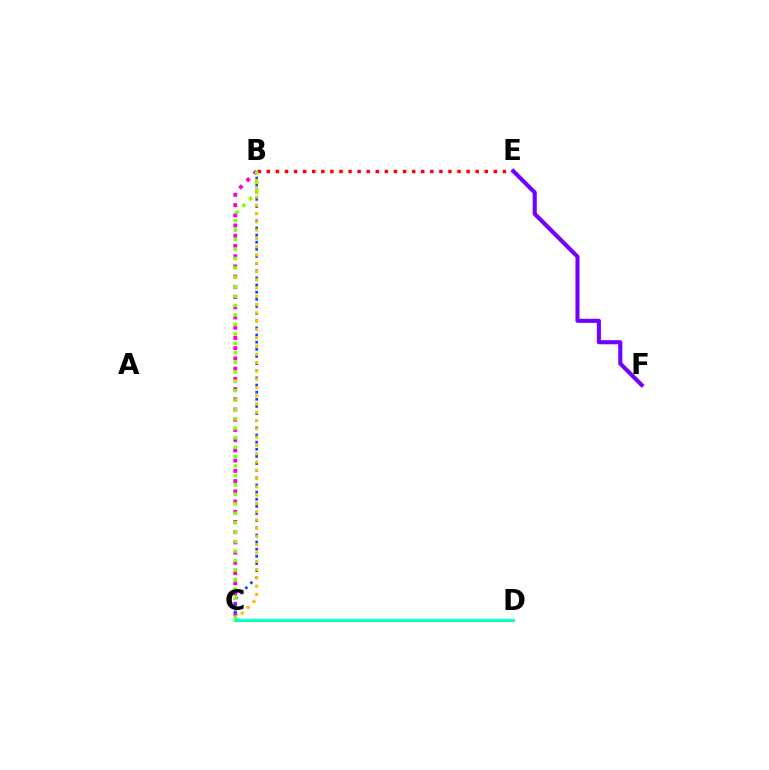{('B', 'C'): [{'color': '#ff00cf', 'line_style': 'dotted', 'thickness': 2.78}, {'color': '#004bff', 'line_style': 'dotted', 'thickness': 1.94}, {'color': '#ffbd00', 'line_style': 'dotted', 'thickness': 2.25}, {'color': '#84ff00', 'line_style': 'dotted', 'thickness': 2.56}], ('C', 'D'): [{'color': '#00ff39', 'line_style': 'solid', 'thickness': 2.04}, {'color': '#00fff6', 'line_style': 'solid', 'thickness': 1.68}], ('B', 'E'): [{'color': '#ff0000', 'line_style': 'dotted', 'thickness': 2.47}], ('E', 'F'): [{'color': '#7200ff', 'line_style': 'solid', 'thickness': 2.94}]}